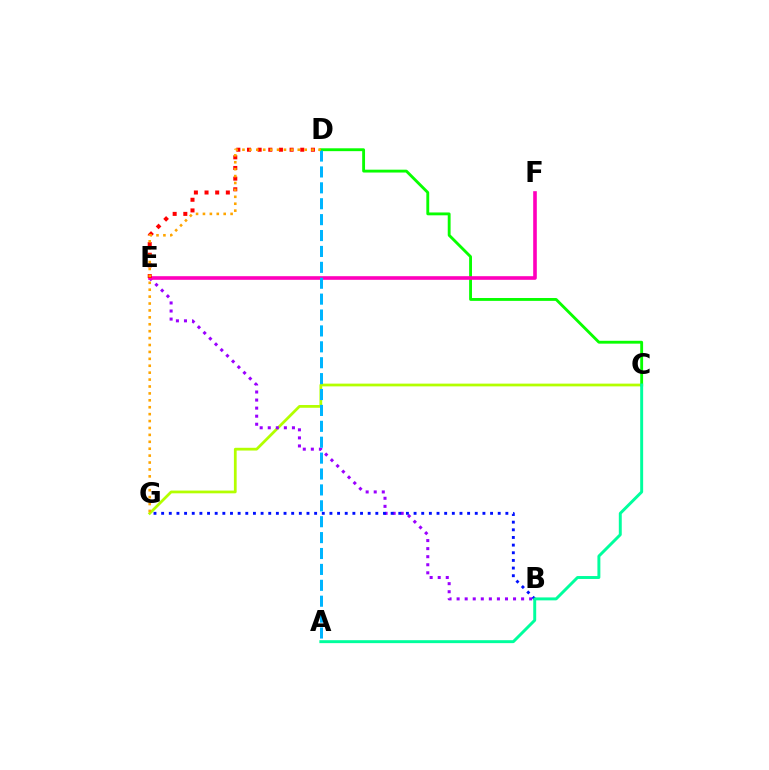{('C', 'G'): [{'color': '#b3ff00', 'line_style': 'solid', 'thickness': 1.98}], ('C', 'D'): [{'color': '#08ff00', 'line_style': 'solid', 'thickness': 2.06}], ('B', 'E'): [{'color': '#9b00ff', 'line_style': 'dotted', 'thickness': 2.19}], ('E', 'F'): [{'color': '#ff00bd', 'line_style': 'solid', 'thickness': 2.6}], ('A', 'D'): [{'color': '#00b5ff', 'line_style': 'dashed', 'thickness': 2.16}], ('D', 'E'): [{'color': '#ff0000', 'line_style': 'dotted', 'thickness': 2.89}], ('B', 'G'): [{'color': '#0010ff', 'line_style': 'dotted', 'thickness': 2.08}], ('D', 'G'): [{'color': '#ffa500', 'line_style': 'dotted', 'thickness': 1.88}], ('A', 'C'): [{'color': '#00ff9d', 'line_style': 'solid', 'thickness': 2.12}]}